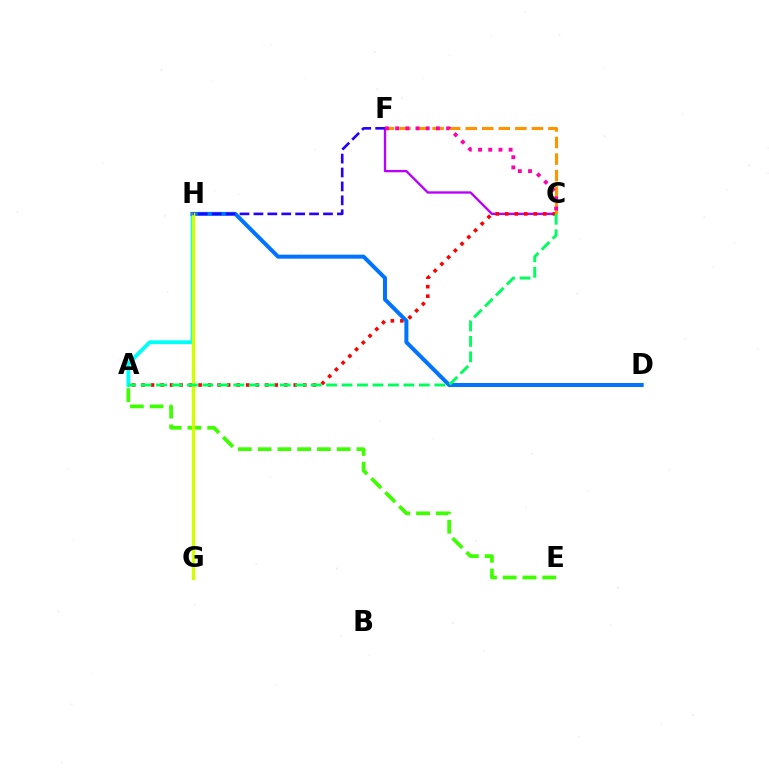{('A', 'E'): [{'color': '#3dff00', 'line_style': 'dashed', 'thickness': 2.68}], ('C', 'F'): [{'color': '#b900ff', 'line_style': 'solid', 'thickness': 1.68}, {'color': '#ff9400', 'line_style': 'dashed', 'thickness': 2.25}, {'color': '#ff00ac', 'line_style': 'dotted', 'thickness': 2.77}], ('A', 'C'): [{'color': '#ff0000', 'line_style': 'dotted', 'thickness': 2.58}, {'color': '#00ff5c', 'line_style': 'dashed', 'thickness': 2.1}], ('A', 'H'): [{'color': '#00fff6', 'line_style': 'solid', 'thickness': 2.76}], ('D', 'H'): [{'color': '#0074ff', 'line_style': 'solid', 'thickness': 2.88}], ('G', 'H'): [{'color': '#d1ff00', 'line_style': 'solid', 'thickness': 2.44}], ('F', 'H'): [{'color': '#2500ff', 'line_style': 'dashed', 'thickness': 1.89}]}